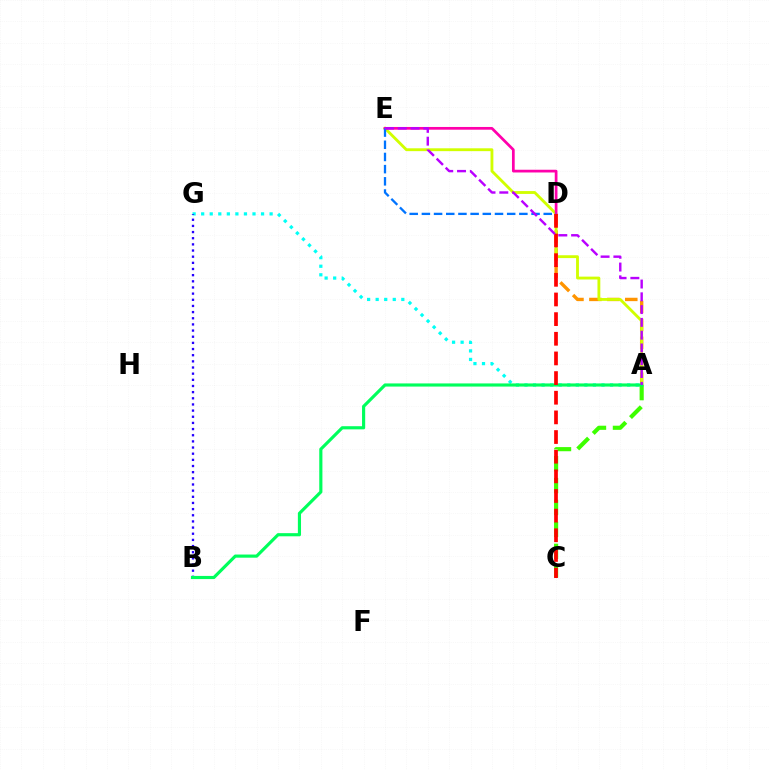{('A', 'D'): [{'color': '#ff9400', 'line_style': 'dashed', 'thickness': 2.44}], ('A', 'E'): [{'color': '#d1ff00', 'line_style': 'solid', 'thickness': 2.05}, {'color': '#b900ff', 'line_style': 'dashed', 'thickness': 1.74}], ('A', 'G'): [{'color': '#00fff6', 'line_style': 'dotted', 'thickness': 2.32}], ('A', 'C'): [{'color': '#3dff00', 'line_style': 'dashed', 'thickness': 2.98}], ('B', 'G'): [{'color': '#2500ff', 'line_style': 'dotted', 'thickness': 1.67}], ('D', 'E'): [{'color': '#ff00ac', 'line_style': 'solid', 'thickness': 1.96}, {'color': '#0074ff', 'line_style': 'dashed', 'thickness': 1.66}], ('A', 'B'): [{'color': '#00ff5c', 'line_style': 'solid', 'thickness': 2.27}], ('C', 'D'): [{'color': '#ff0000', 'line_style': 'dashed', 'thickness': 2.67}]}